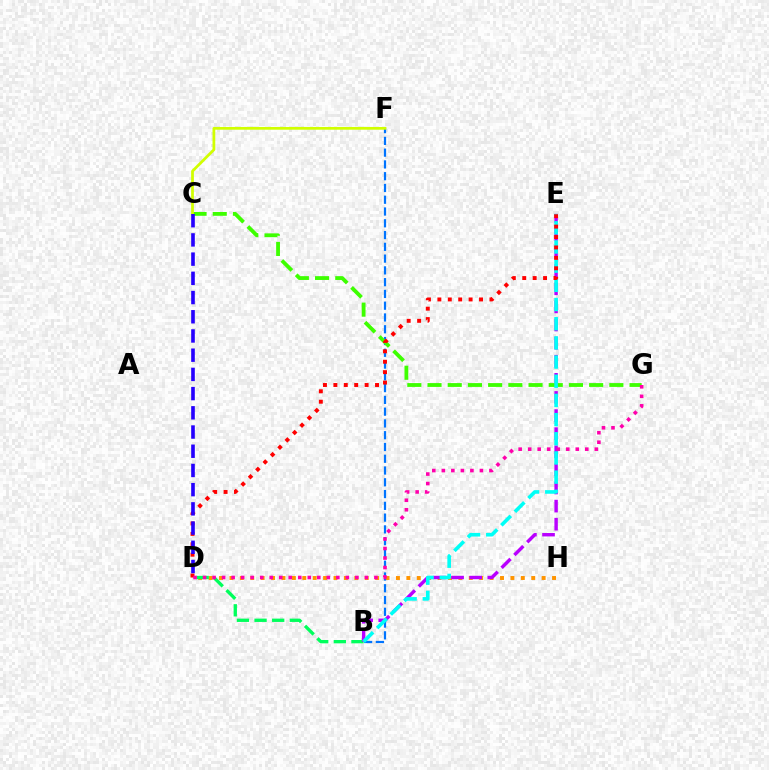{('D', 'H'): [{'color': '#ff9400', 'line_style': 'dotted', 'thickness': 2.83}], ('B', 'D'): [{'color': '#00ff5c', 'line_style': 'dashed', 'thickness': 2.39}], ('B', 'E'): [{'color': '#b900ff', 'line_style': 'dashed', 'thickness': 2.46}, {'color': '#00fff6', 'line_style': 'dashed', 'thickness': 2.61}], ('B', 'F'): [{'color': '#0074ff', 'line_style': 'dashed', 'thickness': 1.6}], ('C', 'G'): [{'color': '#3dff00', 'line_style': 'dashed', 'thickness': 2.74}], ('C', 'F'): [{'color': '#d1ff00', 'line_style': 'solid', 'thickness': 1.98}], ('D', 'E'): [{'color': '#ff0000', 'line_style': 'dotted', 'thickness': 2.83}], ('C', 'D'): [{'color': '#2500ff', 'line_style': 'dashed', 'thickness': 2.61}], ('D', 'G'): [{'color': '#ff00ac', 'line_style': 'dotted', 'thickness': 2.59}]}